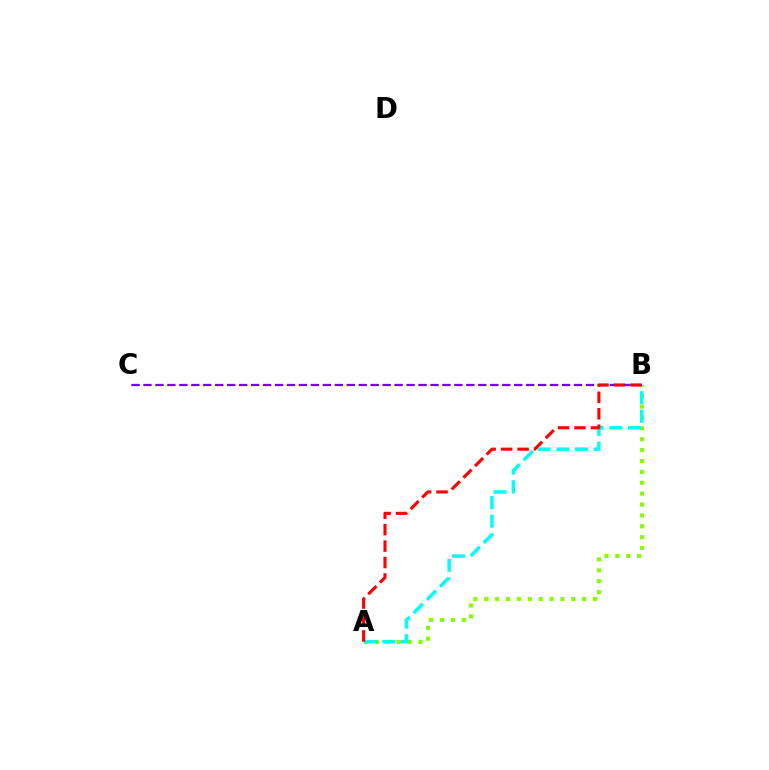{('A', 'B'): [{'color': '#84ff00', 'line_style': 'dotted', 'thickness': 2.96}, {'color': '#00fff6', 'line_style': 'dashed', 'thickness': 2.53}, {'color': '#ff0000', 'line_style': 'dashed', 'thickness': 2.23}], ('B', 'C'): [{'color': '#7200ff', 'line_style': 'dashed', 'thickness': 1.62}]}